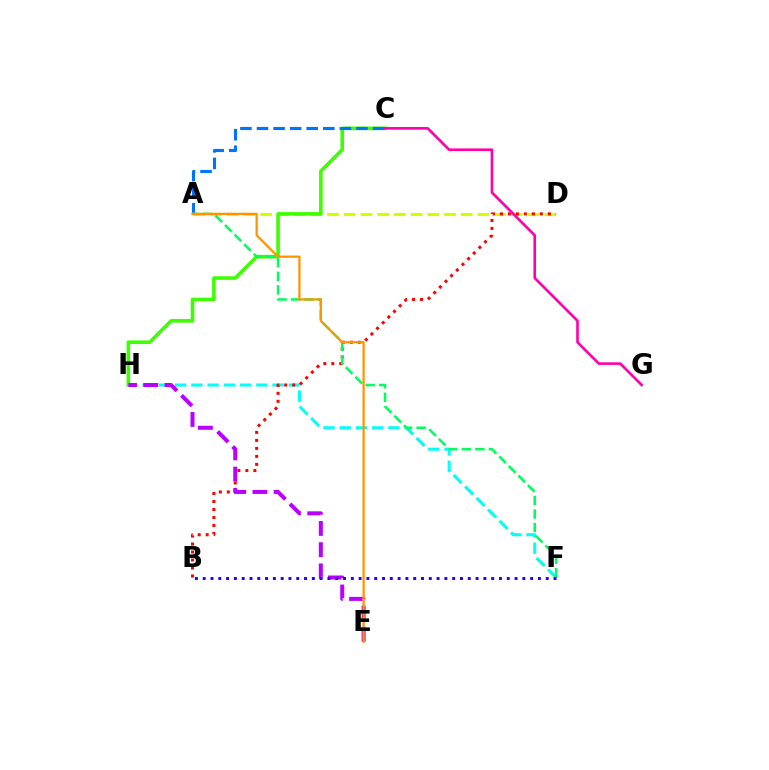{('A', 'D'): [{'color': '#d1ff00', 'line_style': 'dashed', 'thickness': 2.27}], ('C', 'H'): [{'color': '#3dff00', 'line_style': 'solid', 'thickness': 2.58}], ('F', 'H'): [{'color': '#00fff6', 'line_style': 'dashed', 'thickness': 2.21}], ('A', 'C'): [{'color': '#0074ff', 'line_style': 'dashed', 'thickness': 2.25}], ('B', 'D'): [{'color': '#ff0000', 'line_style': 'dotted', 'thickness': 2.17}], ('A', 'F'): [{'color': '#00ff5c', 'line_style': 'dashed', 'thickness': 1.84}], ('E', 'H'): [{'color': '#b900ff', 'line_style': 'dashed', 'thickness': 2.88}], ('C', 'G'): [{'color': '#ff00ac', 'line_style': 'solid', 'thickness': 1.88}], ('A', 'E'): [{'color': '#ff9400', 'line_style': 'solid', 'thickness': 1.63}], ('B', 'F'): [{'color': '#2500ff', 'line_style': 'dotted', 'thickness': 2.12}]}